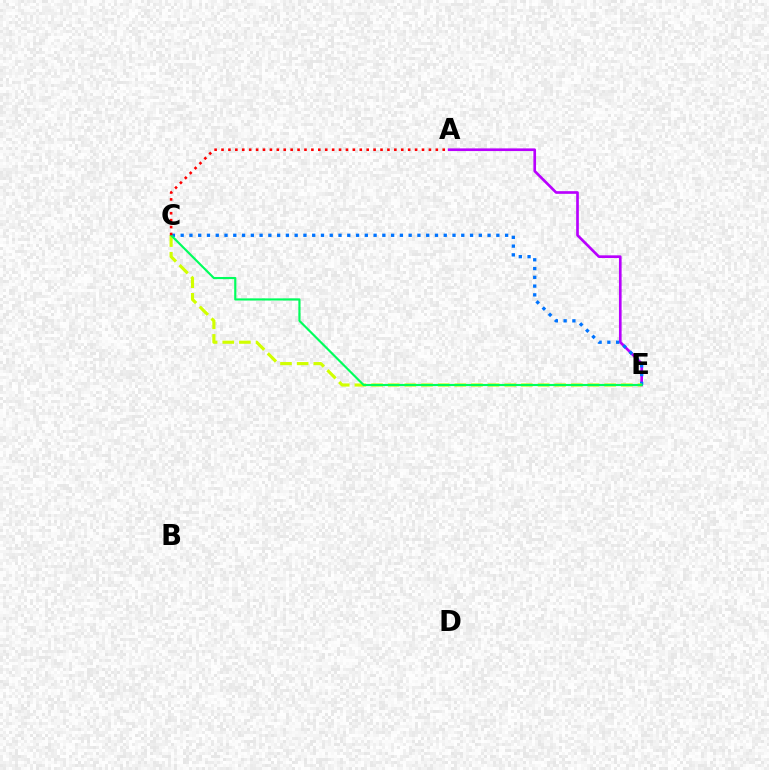{('A', 'E'): [{'color': '#b900ff', 'line_style': 'solid', 'thickness': 1.92}], ('C', 'E'): [{'color': '#0074ff', 'line_style': 'dotted', 'thickness': 2.38}, {'color': '#d1ff00', 'line_style': 'dashed', 'thickness': 2.26}, {'color': '#00ff5c', 'line_style': 'solid', 'thickness': 1.55}], ('A', 'C'): [{'color': '#ff0000', 'line_style': 'dotted', 'thickness': 1.88}]}